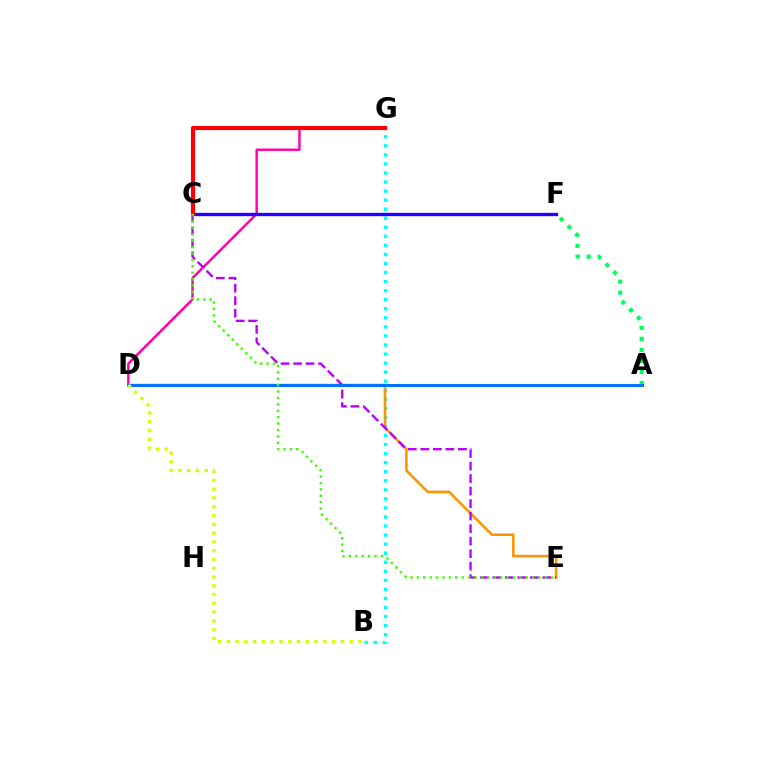{('D', 'G'): [{'color': '#ff00ac', 'line_style': 'solid', 'thickness': 1.75}], ('A', 'F'): [{'color': '#00ff5c', 'line_style': 'dotted', 'thickness': 2.99}], ('B', 'G'): [{'color': '#00fff6', 'line_style': 'dotted', 'thickness': 2.46}], ('D', 'E'): [{'color': '#ff9400', 'line_style': 'solid', 'thickness': 1.84}], ('C', 'E'): [{'color': '#b900ff', 'line_style': 'dashed', 'thickness': 1.7}, {'color': '#3dff00', 'line_style': 'dotted', 'thickness': 1.74}], ('A', 'D'): [{'color': '#0074ff', 'line_style': 'solid', 'thickness': 2.16}], ('C', 'F'): [{'color': '#2500ff', 'line_style': 'solid', 'thickness': 2.41}], ('C', 'G'): [{'color': '#ff0000', 'line_style': 'solid', 'thickness': 2.98}], ('B', 'D'): [{'color': '#d1ff00', 'line_style': 'dotted', 'thickness': 2.39}]}